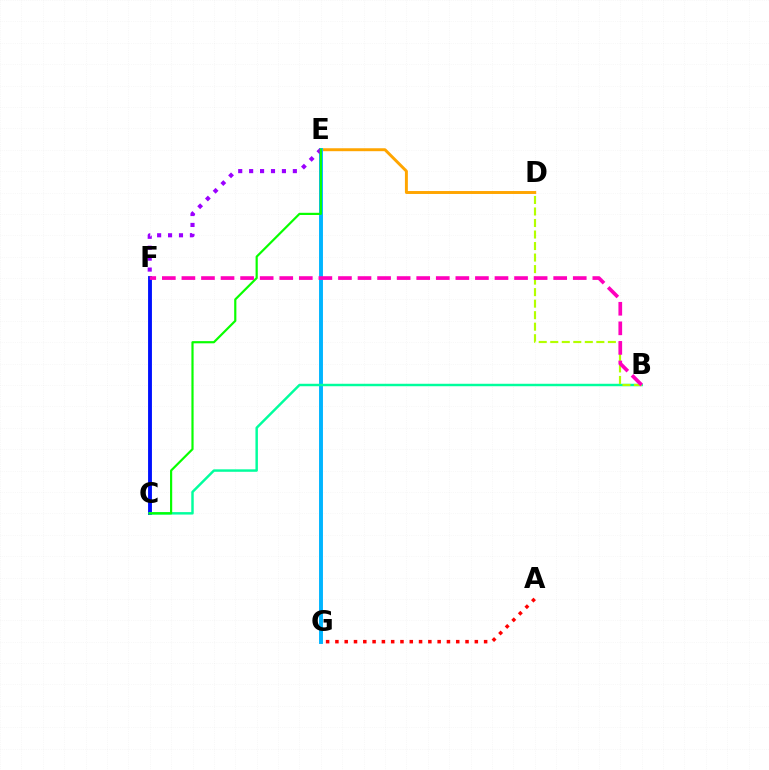{('D', 'E'): [{'color': '#ffa500', 'line_style': 'solid', 'thickness': 2.12}], ('A', 'G'): [{'color': '#ff0000', 'line_style': 'dotted', 'thickness': 2.53}], ('E', 'G'): [{'color': '#00b5ff', 'line_style': 'solid', 'thickness': 2.82}], ('E', 'F'): [{'color': '#9b00ff', 'line_style': 'dotted', 'thickness': 2.97}], ('C', 'F'): [{'color': '#0010ff', 'line_style': 'solid', 'thickness': 2.78}], ('B', 'C'): [{'color': '#00ff9d', 'line_style': 'solid', 'thickness': 1.77}], ('C', 'E'): [{'color': '#08ff00', 'line_style': 'solid', 'thickness': 1.58}], ('B', 'D'): [{'color': '#b3ff00', 'line_style': 'dashed', 'thickness': 1.57}], ('B', 'F'): [{'color': '#ff00bd', 'line_style': 'dashed', 'thickness': 2.66}]}